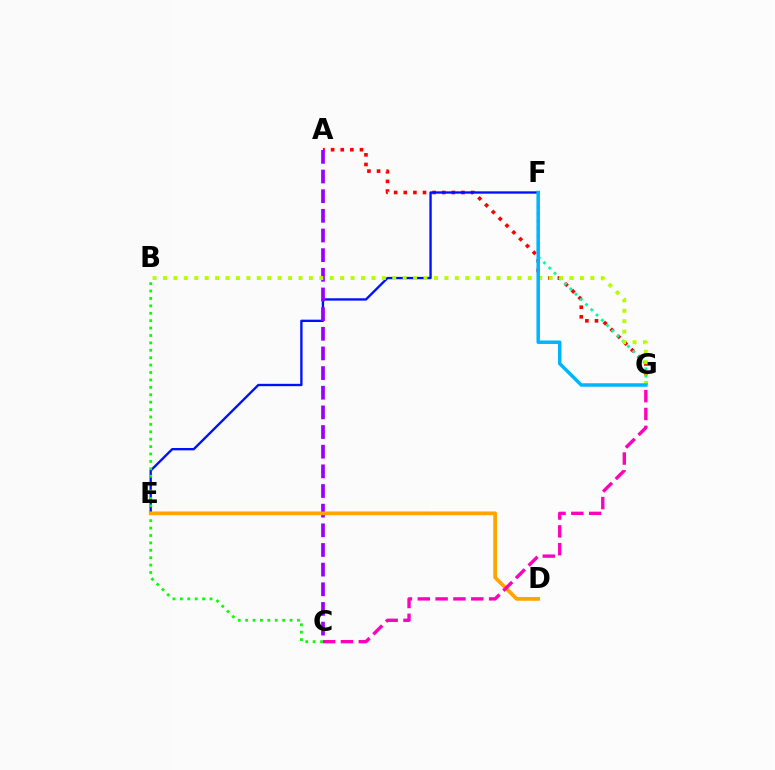{('A', 'G'): [{'color': '#ff0000', 'line_style': 'dotted', 'thickness': 2.61}], ('E', 'F'): [{'color': '#0010ff', 'line_style': 'solid', 'thickness': 1.69}], ('A', 'C'): [{'color': '#9b00ff', 'line_style': 'dashed', 'thickness': 2.67}], ('F', 'G'): [{'color': '#00ff9d', 'line_style': 'dotted', 'thickness': 2.01}, {'color': '#00b5ff', 'line_style': 'solid', 'thickness': 2.51}], ('B', 'C'): [{'color': '#08ff00', 'line_style': 'dotted', 'thickness': 2.01}], ('B', 'G'): [{'color': '#b3ff00', 'line_style': 'dotted', 'thickness': 2.83}], ('D', 'E'): [{'color': '#ffa500', 'line_style': 'solid', 'thickness': 2.68}], ('C', 'G'): [{'color': '#ff00bd', 'line_style': 'dashed', 'thickness': 2.42}]}